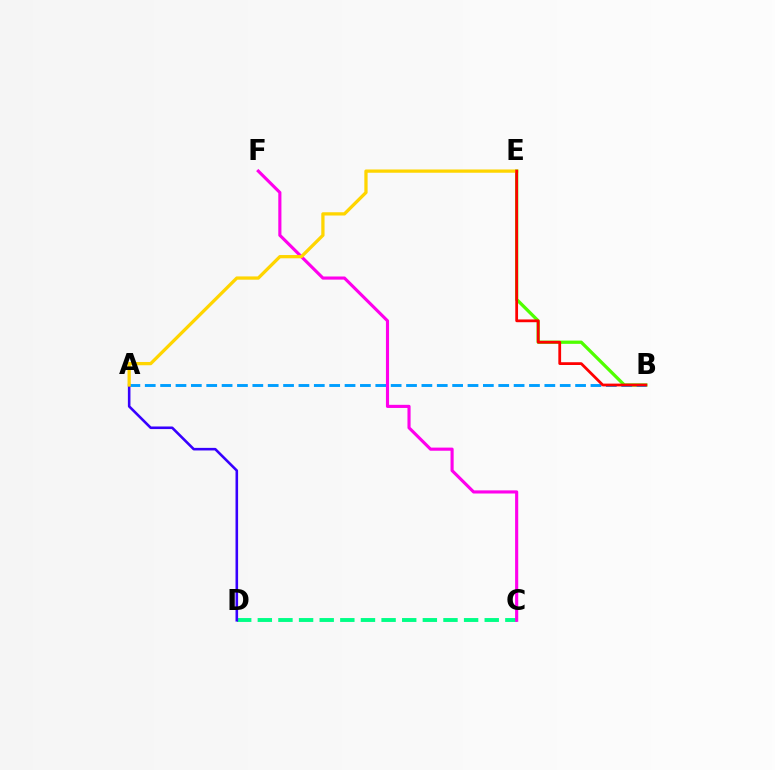{('C', 'D'): [{'color': '#00ff86', 'line_style': 'dashed', 'thickness': 2.8}], ('B', 'E'): [{'color': '#4fff00', 'line_style': 'solid', 'thickness': 2.35}, {'color': '#ff0000', 'line_style': 'solid', 'thickness': 2.0}], ('A', 'B'): [{'color': '#009eff', 'line_style': 'dashed', 'thickness': 2.09}], ('A', 'D'): [{'color': '#3700ff', 'line_style': 'solid', 'thickness': 1.86}], ('C', 'F'): [{'color': '#ff00ed', 'line_style': 'solid', 'thickness': 2.25}], ('A', 'E'): [{'color': '#ffd500', 'line_style': 'solid', 'thickness': 2.36}]}